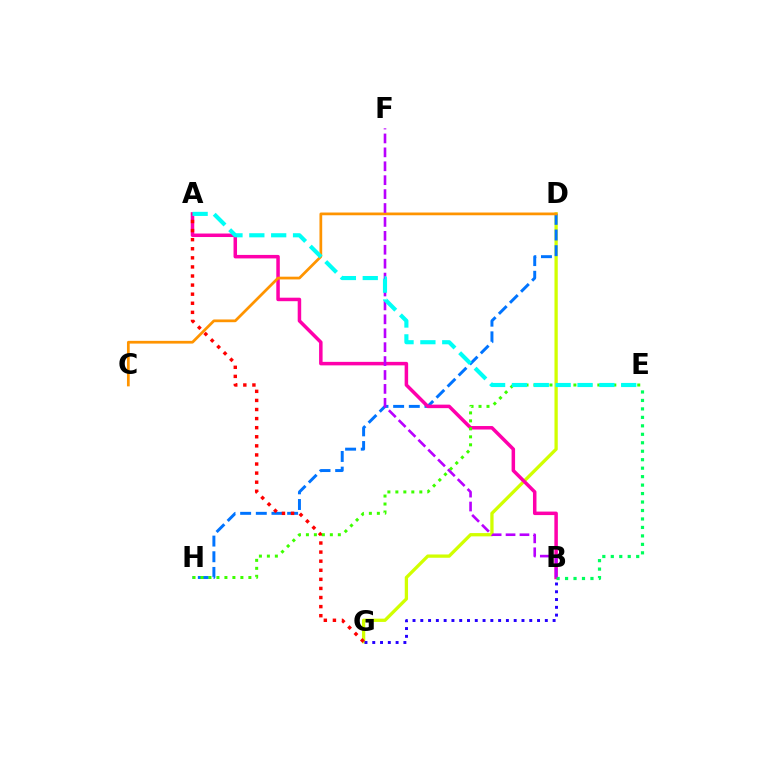{('D', 'G'): [{'color': '#d1ff00', 'line_style': 'solid', 'thickness': 2.37}], ('D', 'H'): [{'color': '#0074ff', 'line_style': 'dashed', 'thickness': 2.13}], ('A', 'B'): [{'color': '#ff00ac', 'line_style': 'solid', 'thickness': 2.52}], ('B', 'E'): [{'color': '#00ff5c', 'line_style': 'dotted', 'thickness': 2.3}], ('B', 'G'): [{'color': '#2500ff', 'line_style': 'dotted', 'thickness': 2.11}], ('C', 'D'): [{'color': '#ff9400', 'line_style': 'solid', 'thickness': 1.97}], ('A', 'G'): [{'color': '#ff0000', 'line_style': 'dotted', 'thickness': 2.47}], ('E', 'H'): [{'color': '#3dff00', 'line_style': 'dotted', 'thickness': 2.17}], ('B', 'F'): [{'color': '#b900ff', 'line_style': 'dashed', 'thickness': 1.89}], ('A', 'E'): [{'color': '#00fff6', 'line_style': 'dashed', 'thickness': 2.97}]}